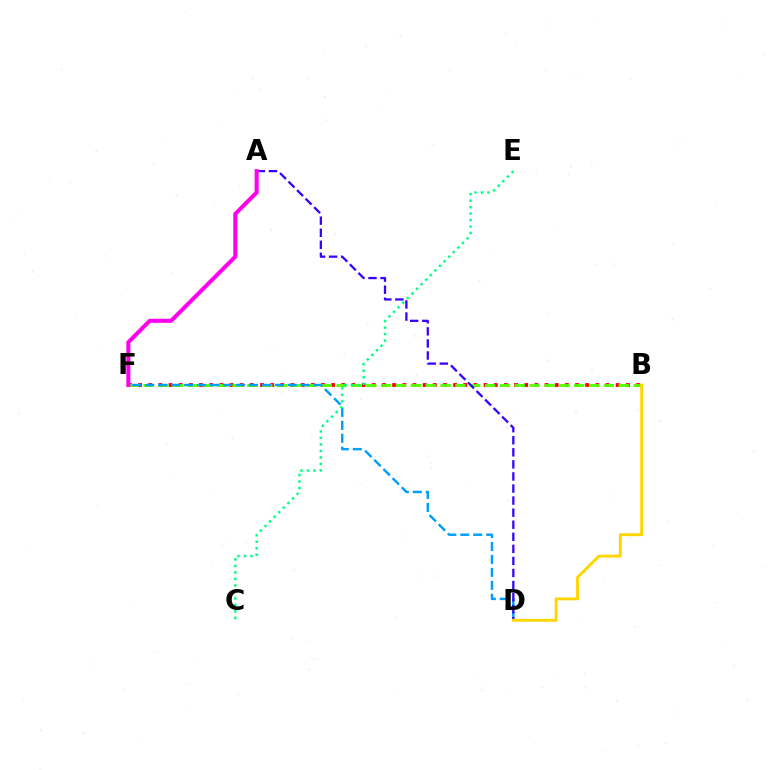{('B', 'F'): [{'color': '#ff0000', 'line_style': 'dotted', 'thickness': 2.76}, {'color': '#4fff00', 'line_style': 'dashed', 'thickness': 2.02}], ('D', 'F'): [{'color': '#009eff', 'line_style': 'dashed', 'thickness': 1.76}], ('A', 'D'): [{'color': '#3700ff', 'line_style': 'dashed', 'thickness': 1.64}], ('C', 'E'): [{'color': '#00ff86', 'line_style': 'dotted', 'thickness': 1.77}], ('A', 'F'): [{'color': '#ff00ed', 'line_style': 'solid', 'thickness': 2.91}], ('B', 'D'): [{'color': '#ffd500', 'line_style': 'solid', 'thickness': 2.08}]}